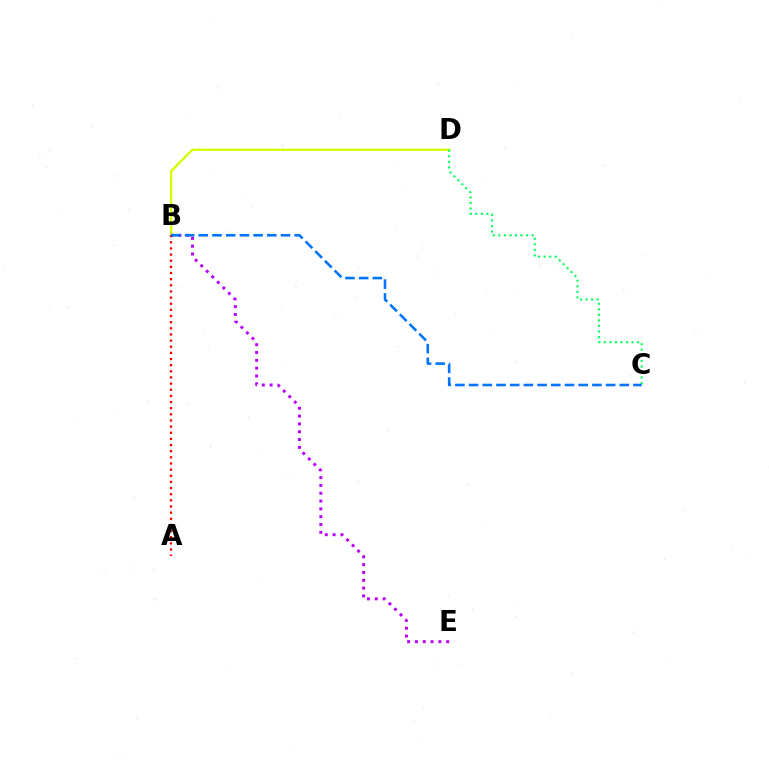{('B', 'D'): [{'color': '#d1ff00', 'line_style': 'solid', 'thickness': 1.67}], ('B', 'E'): [{'color': '#b900ff', 'line_style': 'dotted', 'thickness': 2.12}], ('C', 'D'): [{'color': '#00ff5c', 'line_style': 'dotted', 'thickness': 1.51}], ('A', 'B'): [{'color': '#ff0000', 'line_style': 'dotted', 'thickness': 1.67}], ('B', 'C'): [{'color': '#0074ff', 'line_style': 'dashed', 'thickness': 1.86}]}